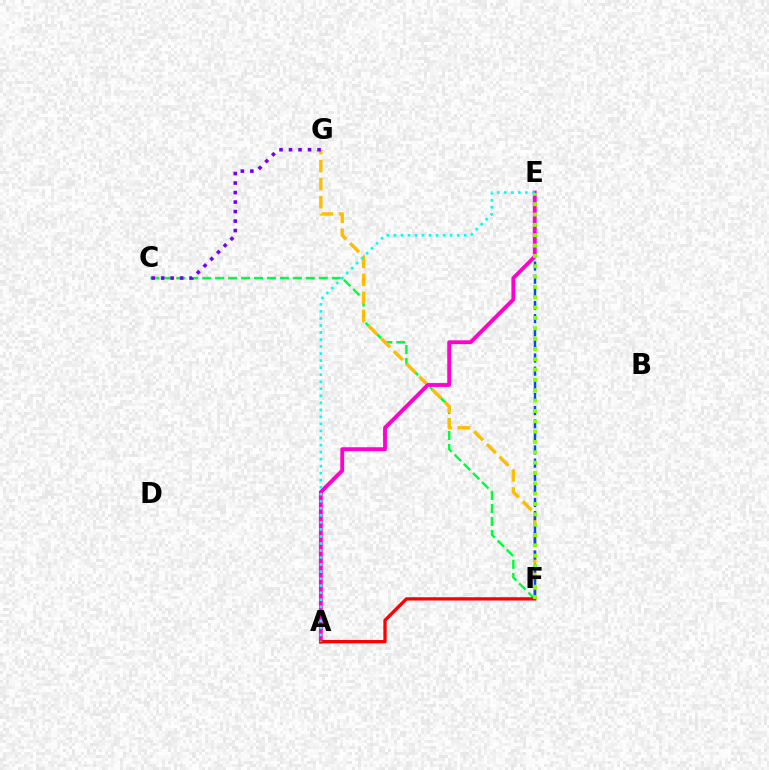{('C', 'F'): [{'color': '#00ff39', 'line_style': 'dashed', 'thickness': 1.76}], ('F', 'G'): [{'color': '#ffbd00', 'line_style': 'dashed', 'thickness': 2.45}], ('E', 'F'): [{'color': '#004bff', 'line_style': 'dashed', 'thickness': 1.78}, {'color': '#84ff00', 'line_style': 'dotted', 'thickness': 2.81}], ('A', 'E'): [{'color': '#ff00cf', 'line_style': 'solid', 'thickness': 2.76}, {'color': '#00fff6', 'line_style': 'dotted', 'thickness': 1.91}], ('A', 'F'): [{'color': '#ff0000', 'line_style': 'solid', 'thickness': 2.38}], ('C', 'G'): [{'color': '#7200ff', 'line_style': 'dotted', 'thickness': 2.58}]}